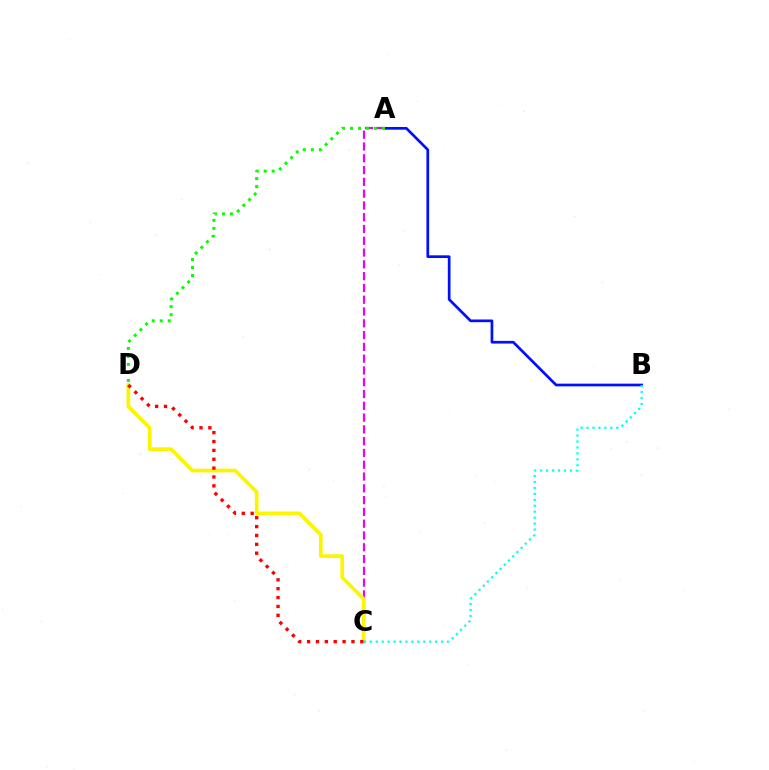{('A', 'C'): [{'color': '#ee00ff', 'line_style': 'dashed', 'thickness': 1.6}], ('C', 'D'): [{'color': '#fcf500', 'line_style': 'solid', 'thickness': 2.66}, {'color': '#ff0000', 'line_style': 'dotted', 'thickness': 2.41}], ('A', 'B'): [{'color': '#0010ff', 'line_style': 'solid', 'thickness': 1.95}], ('B', 'C'): [{'color': '#00fff6', 'line_style': 'dotted', 'thickness': 1.62}], ('A', 'D'): [{'color': '#08ff00', 'line_style': 'dotted', 'thickness': 2.17}]}